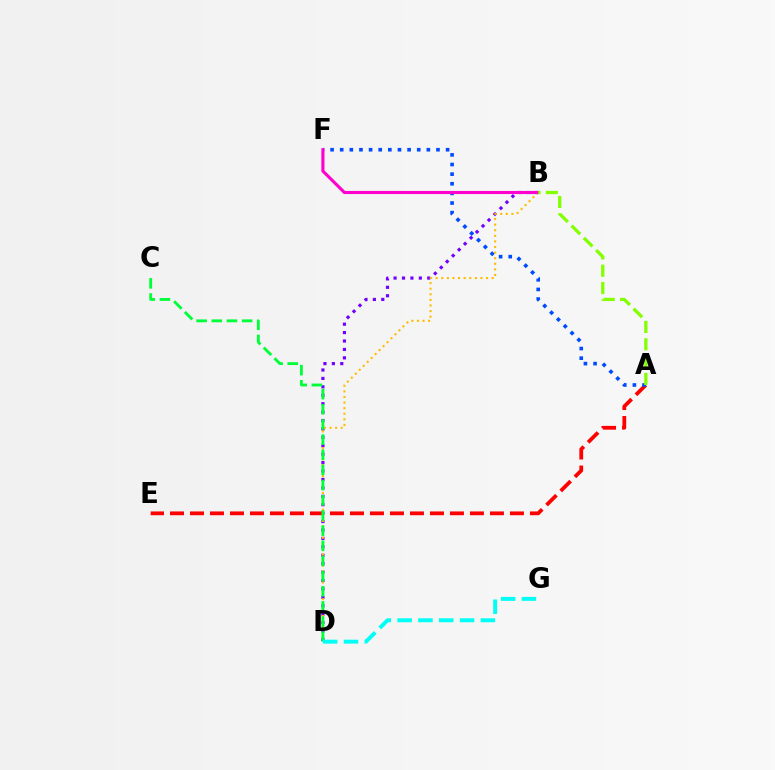{('B', 'D'): [{'color': '#7200ff', 'line_style': 'dotted', 'thickness': 2.29}, {'color': '#ffbd00', 'line_style': 'dotted', 'thickness': 1.52}], ('A', 'E'): [{'color': '#ff0000', 'line_style': 'dashed', 'thickness': 2.72}], ('A', 'F'): [{'color': '#004bff', 'line_style': 'dotted', 'thickness': 2.62}], ('C', 'D'): [{'color': '#00ff39', 'line_style': 'dashed', 'thickness': 2.06}], ('B', 'F'): [{'color': '#ff00cf', 'line_style': 'solid', 'thickness': 2.23}], ('A', 'B'): [{'color': '#84ff00', 'line_style': 'dashed', 'thickness': 2.36}], ('D', 'G'): [{'color': '#00fff6', 'line_style': 'dashed', 'thickness': 2.83}]}